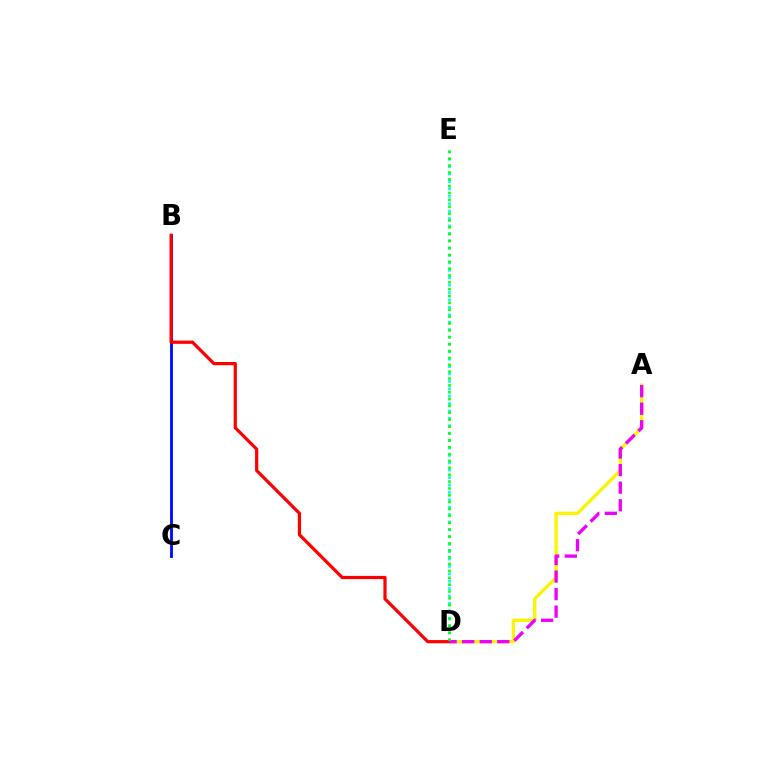{('A', 'D'): [{'color': '#fcf500', 'line_style': 'solid', 'thickness': 2.36}, {'color': '#ee00ff', 'line_style': 'dashed', 'thickness': 2.39}], ('D', 'E'): [{'color': '#00fff6', 'line_style': 'dotted', 'thickness': 2.01}, {'color': '#08ff00', 'line_style': 'dotted', 'thickness': 1.87}], ('B', 'C'): [{'color': '#0010ff', 'line_style': 'solid', 'thickness': 2.07}], ('B', 'D'): [{'color': '#ff0000', 'line_style': 'solid', 'thickness': 2.32}]}